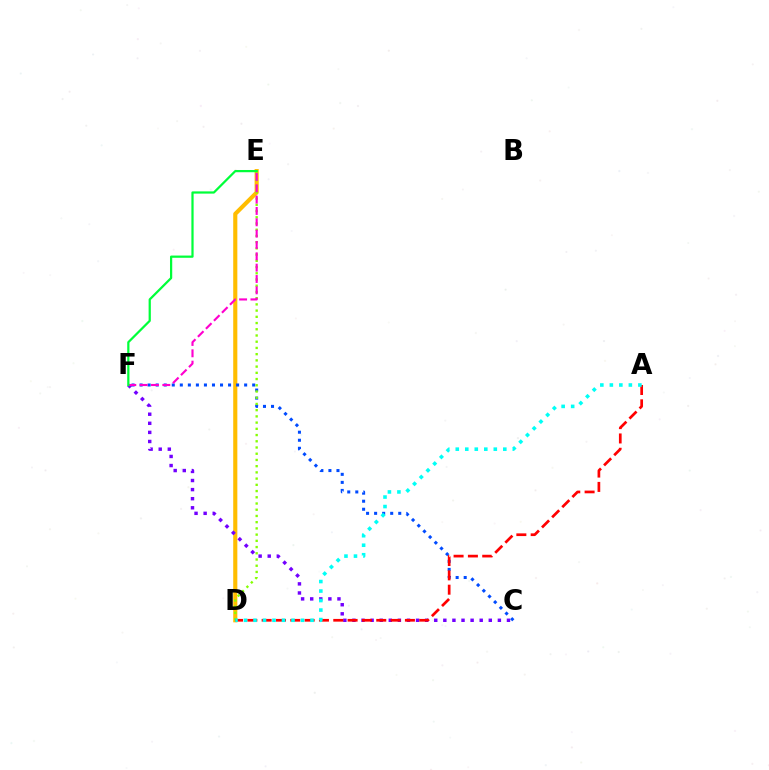{('D', 'E'): [{'color': '#ffbd00', 'line_style': 'solid', 'thickness': 2.97}, {'color': '#84ff00', 'line_style': 'dotted', 'thickness': 1.69}], ('C', 'F'): [{'color': '#7200ff', 'line_style': 'dotted', 'thickness': 2.47}, {'color': '#004bff', 'line_style': 'dotted', 'thickness': 2.19}], ('E', 'F'): [{'color': '#ff00cf', 'line_style': 'dashed', 'thickness': 1.54}, {'color': '#00ff39', 'line_style': 'solid', 'thickness': 1.61}], ('A', 'D'): [{'color': '#ff0000', 'line_style': 'dashed', 'thickness': 1.95}, {'color': '#00fff6', 'line_style': 'dotted', 'thickness': 2.58}]}